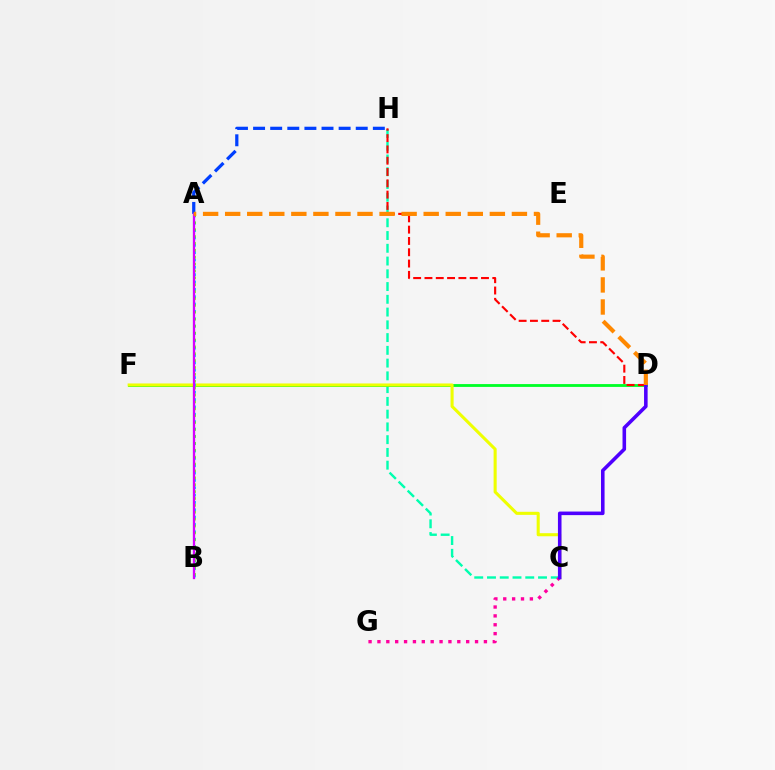{('C', 'H'): [{'color': '#00ffaf', 'line_style': 'dashed', 'thickness': 1.73}], ('D', 'F'): [{'color': '#00ff27', 'line_style': 'solid', 'thickness': 2.04}], ('D', 'H'): [{'color': '#ff0000', 'line_style': 'dashed', 'thickness': 1.54}], ('C', 'F'): [{'color': '#eeff00', 'line_style': 'solid', 'thickness': 2.21}], ('A', 'H'): [{'color': '#003fff', 'line_style': 'dashed', 'thickness': 2.32}], ('A', 'B'): [{'color': '#00c7ff', 'line_style': 'dotted', 'thickness': 2.0}, {'color': '#66ff00', 'line_style': 'dotted', 'thickness': 1.87}, {'color': '#d600ff', 'line_style': 'solid', 'thickness': 1.66}], ('C', 'G'): [{'color': '#ff00a0', 'line_style': 'dotted', 'thickness': 2.41}], ('C', 'D'): [{'color': '#4f00ff', 'line_style': 'solid', 'thickness': 2.57}], ('A', 'D'): [{'color': '#ff8800', 'line_style': 'dashed', 'thickness': 3.0}]}